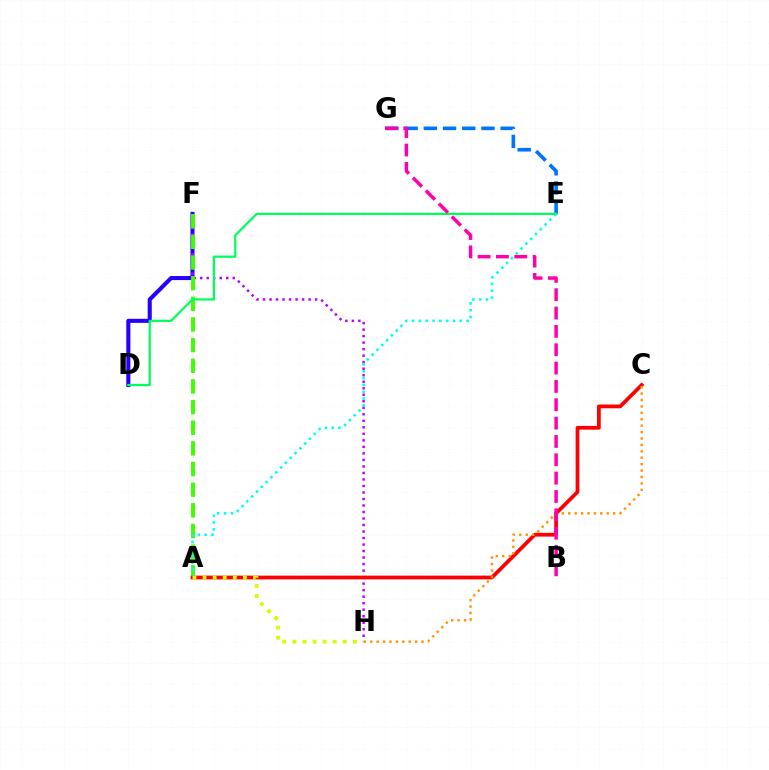{('E', 'G'): [{'color': '#0074ff', 'line_style': 'dashed', 'thickness': 2.61}], ('D', 'F'): [{'color': '#2500ff', 'line_style': 'solid', 'thickness': 2.93}], ('F', 'H'): [{'color': '#b900ff', 'line_style': 'dotted', 'thickness': 1.77}], ('A', 'F'): [{'color': '#3dff00', 'line_style': 'dashed', 'thickness': 2.81}], ('A', 'E'): [{'color': '#00fff6', 'line_style': 'dotted', 'thickness': 1.85}], ('A', 'C'): [{'color': '#ff0000', 'line_style': 'solid', 'thickness': 2.7}], ('C', 'H'): [{'color': '#ff9400', 'line_style': 'dotted', 'thickness': 1.74}], ('D', 'E'): [{'color': '#00ff5c', 'line_style': 'solid', 'thickness': 1.62}], ('B', 'G'): [{'color': '#ff00ac', 'line_style': 'dashed', 'thickness': 2.49}], ('A', 'H'): [{'color': '#d1ff00', 'line_style': 'dotted', 'thickness': 2.74}]}